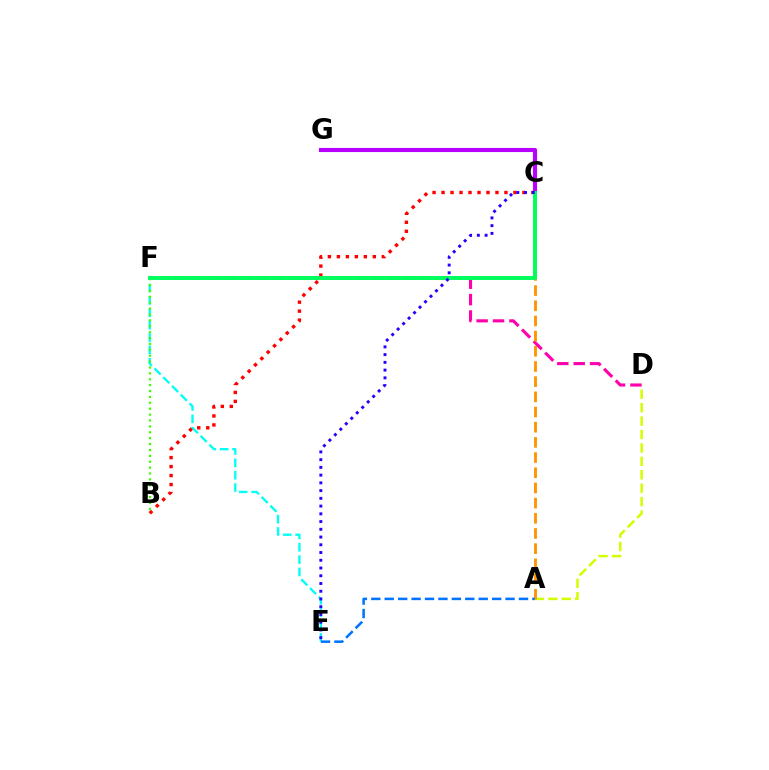{('E', 'F'): [{'color': '#00fff6', 'line_style': 'dashed', 'thickness': 1.68}], ('B', 'C'): [{'color': '#ff0000', 'line_style': 'dotted', 'thickness': 2.44}], ('A', 'D'): [{'color': '#d1ff00', 'line_style': 'dashed', 'thickness': 1.82}], ('C', 'G'): [{'color': '#b900ff', 'line_style': 'solid', 'thickness': 2.95}], ('D', 'F'): [{'color': '#ff00ac', 'line_style': 'dashed', 'thickness': 2.23}], ('B', 'F'): [{'color': '#3dff00', 'line_style': 'dotted', 'thickness': 1.6}], ('A', 'C'): [{'color': '#ff9400', 'line_style': 'dashed', 'thickness': 2.06}], ('C', 'F'): [{'color': '#00ff5c', 'line_style': 'solid', 'thickness': 2.84}], ('A', 'E'): [{'color': '#0074ff', 'line_style': 'dashed', 'thickness': 1.82}], ('C', 'E'): [{'color': '#2500ff', 'line_style': 'dotted', 'thickness': 2.1}]}